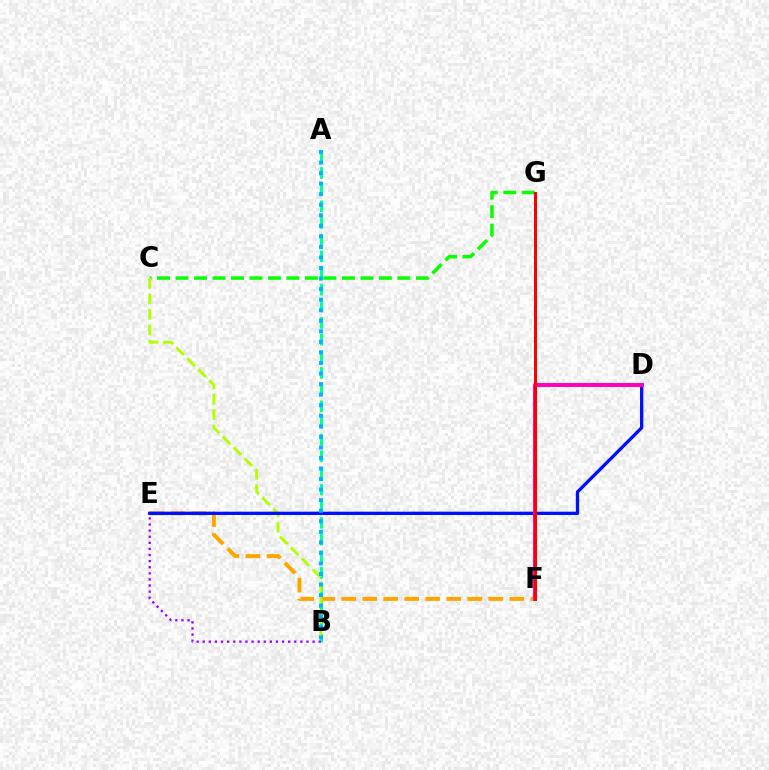{('C', 'G'): [{'color': '#08ff00', 'line_style': 'dashed', 'thickness': 2.51}], ('E', 'F'): [{'color': '#ffa500', 'line_style': 'dashed', 'thickness': 2.85}], ('A', 'B'): [{'color': '#00ff9d', 'line_style': 'dashed', 'thickness': 2.26}, {'color': '#00b5ff', 'line_style': 'dotted', 'thickness': 2.87}], ('B', 'C'): [{'color': '#b3ff00', 'line_style': 'dashed', 'thickness': 2.1}], ('D', 'E'): [{'color': '#0010ff', 'line_style': 'solid', 'thickness': 2.38}], ('D', 'F'): [{'color': '#ff00bd', 'line_style': 'solid', 'thickness': 2.85}], ('B', 'E'): [{'color': '#9b00ff', 'line_style': 'dotted', 'thickness': 1.66}], ('F', 'G'): [{'color': '#ff0000', 'line_style': 'solid', 'thickness': 2.16}]}